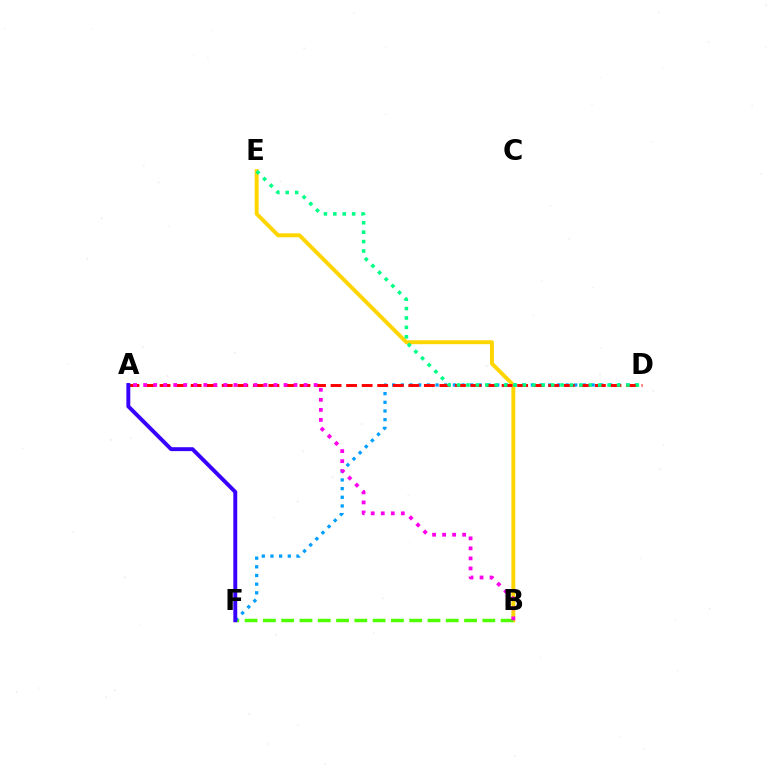{('B', 'E'): [{'color': '#ffd500', 'line_style': 'solid', 'thickness': 2.82}], ('B', 'F'): [{'color': '#4fff00', 'line_style': 'dashed', 'thickness': 2.48}], ('D', 'F'): [{'color': '#009eff', 'line_style': 'dotted', 'thickness': 2.36}], ('A', 'D'): [{'color': '#ff0000', 'line_style': 'dashed', 'thickness': 2.11}], ('D', 'E'): [{'color': '#00ff86', 'line_style': 'dotted', 'thickness': 2.56}], ('A', 'F'): [{'color': '#3700ff', 'line_style': 'solid', 'thickness': 2.82}], ('A', 'B'): [{'color': '#ff00ed', 'line_style': 'dotted', 'thickness': 2.72}]}